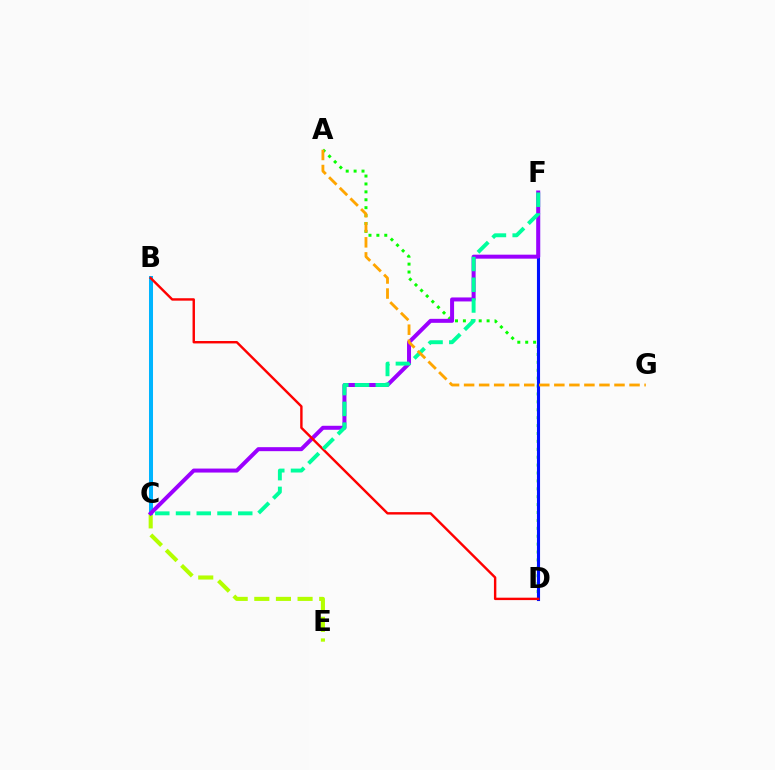{('B', 'C'): [{'color': '#ff00bd', 'line_style': 'solid', 'thickness': 1.51}, {'color': '#00b5ff', 'line_style': 'solid', 'thickness': 2.89}], ('C', 'E'): [{'color': '#b3ff00', 'line_style': 'dashed', 'thickness': 2.94}], ('A', 'D'): [{'color': '#08ff00', 'line_style': 'dotted', 'thickness': 2.15}], ('D', 'F'): [{'color': '#0010ff', 'line_style': 'solid', 'thickness': 2.24}], ('C', 'F'): [{'color': '#9b00ff', 'line_style': 'solid', 'thickness': 2.87}, {'color': '#00ff9d', 'line_style': 'dashed', 'thickness': 2.82}], ('B', 'D'): [{'color': '#ff0000', 'line_style': 'solid', 'thickness': 1.74}], ('A', 'G'): [{'color': '#ffa500', 'line_style': 'dashed', 'thickness': 2.04}]}